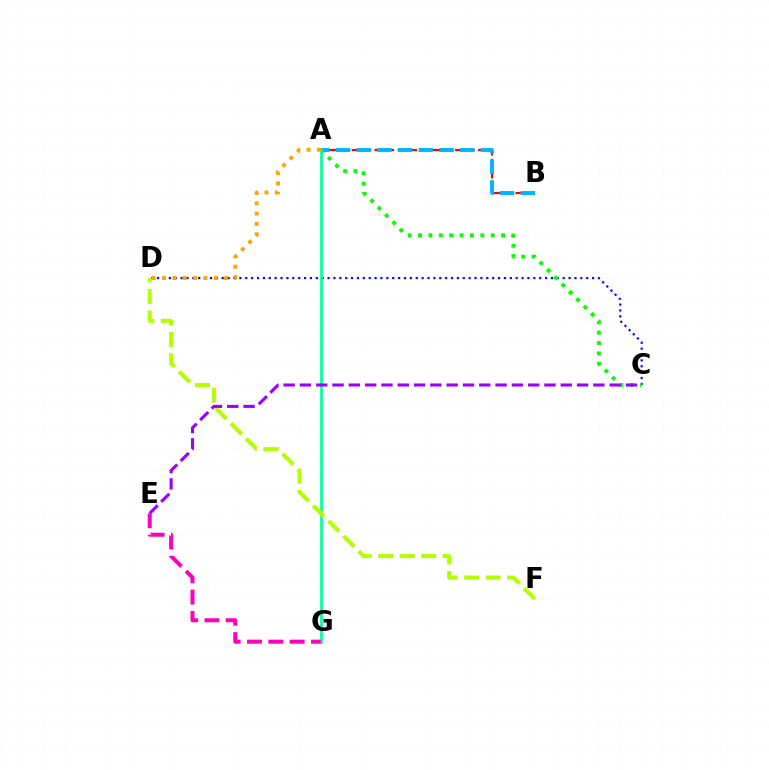{('C', 'D'): [{'color': '#0010ff', 'line_style': 'dotted', 'thickness': 1.6}], ('A', 'B'): [{'color': '#ff0000', 'line_style': 'dashed', 'thickness': 1.56}, {'color': '#00b5ff', 'line_style': 'dashed', 'thickness': 2.81}], ('A', 'C'): [{'color': '#08ff00', 'line_style': 'dotted', 'thickness': 2.82}], ('A', 'G'): [{'color': '#00ff9d', 'line_style': 'solid', 'thickness': 1.93}], ('D', 'F'): [{'color': '#b3ff00', 'line_style': 'dashed', 'thickness': 2.92}], ('A', 'D'): [{'color': '#ffa500', 'line_style': 'dotted', 'thickness': 2.81}], ('C', 'E'): [{'color': '#9b00ff', 'line_style': 'dashed', 'thickness': 2.21}], ('E', 'G'): [{'color': '#ff00bd', 'line_style': 'dashed', 'thickness': 2.9}]}